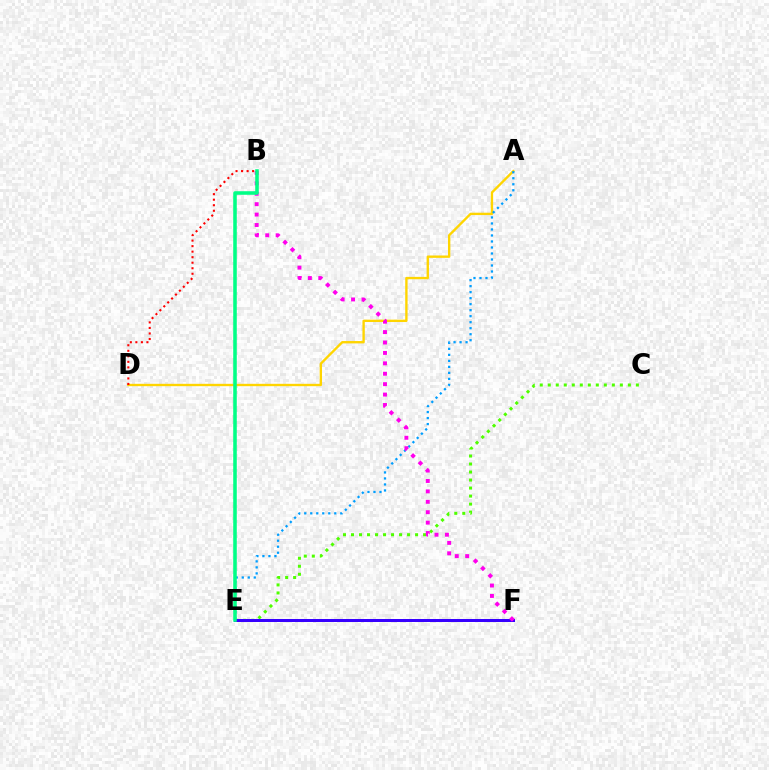{('A', 'D'): [{'color': '#ffd500', 'line_style': 'solid', 'thickness': 1.7}], ('A', 'E'): [{'color': '#009eff', 'line_style': 'dotted', 'thickness': 1.63}], ('C', 'E'): [{'color': '#4fff00', 'line_style': 'dotted', 'thickness': 2.18}], ('E', 'F'): [{'color': '#3700ff', 'line_style': 'solid', 'thickness': 2.16}], ('B', 'D'): [{'color': '#ff0000', 'line_style': 'dotted', 'thickness': 1.5}], ('B', 'F'): [{'color': '#ff00ed', 'line_style': 'dotted', 'thickness': 2.83}], ('B', 'E'): [{'color': '#00ff86', 'line_style': 'solid', 'thickness': 2.56}]}